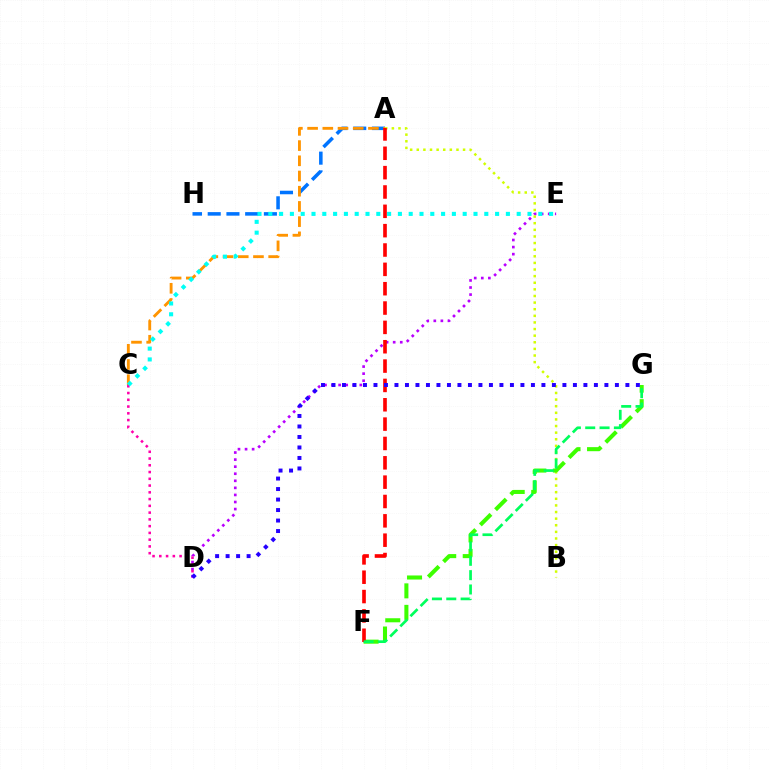{('D', 'E'): [{'color': '#b900ff', 'line_style': 'dotted', 'thickness': 1.92}], ('A', 'B'): [{'color': '#d1ff00', 'line_style': 'dotted', 'thickness': 1.8}], ('C', 'D'): [{'color': '#ff00ac', 'line_style': 'dotted', 'thickness': 1.84}], ('A', 'H'): [{'color': '#0074ff', 'line_style': 'dashed', 'thickness': 2.54}], ('A', 'C'): [{'color': '#ff9400', 'line_style': 'dashed', 'thickness': 2.07}], ('F', 'G'): [{'color': '#3dff00', 'line_style': 'dashed', 'thickness': 2.92}, {'color': '#00ff5c', 'line_style': 'dashed', 'thickness': 1.95}], ('C', 'E'): [{'color': '#00fff6', 'line_style': 'dotted', 'thickness': 2.93}], ('A', 'F'): [{'color': '#ff0000', 'line_style': 'dashed', 'thickness': 2.63}], ('D', 'G'): [{'color': '#2500ff', 'line_style': 'dotted', 'thickness': 2.85}]}